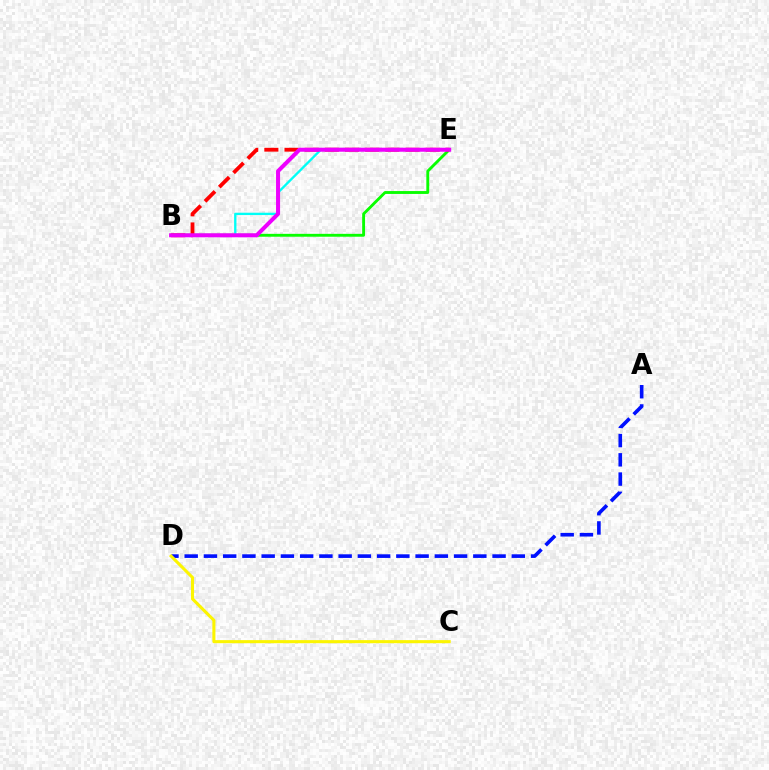{('B', 'E'): [{'color': '#08ff00', 'line_style': 'solid', 'thickness': 2.07}, {'color': '#00fff6', 'line_style': 'solid', 'thickness': 1.68}, {'color': '#ff0000', 'line_style': 'dashed', 'thickness': 2.74}, {'color': '#ee00ff', 'line_style': 'solid', 'thickness': 2.9}], ('A', 'D'): [{'color': '#0010ff', 'line_style': 'dashed', 'thickness': 2.61}], ('C', 'D'): [{'color': '#fcf500', 'line_style': 'solid', 'thickness': 2.21}]}